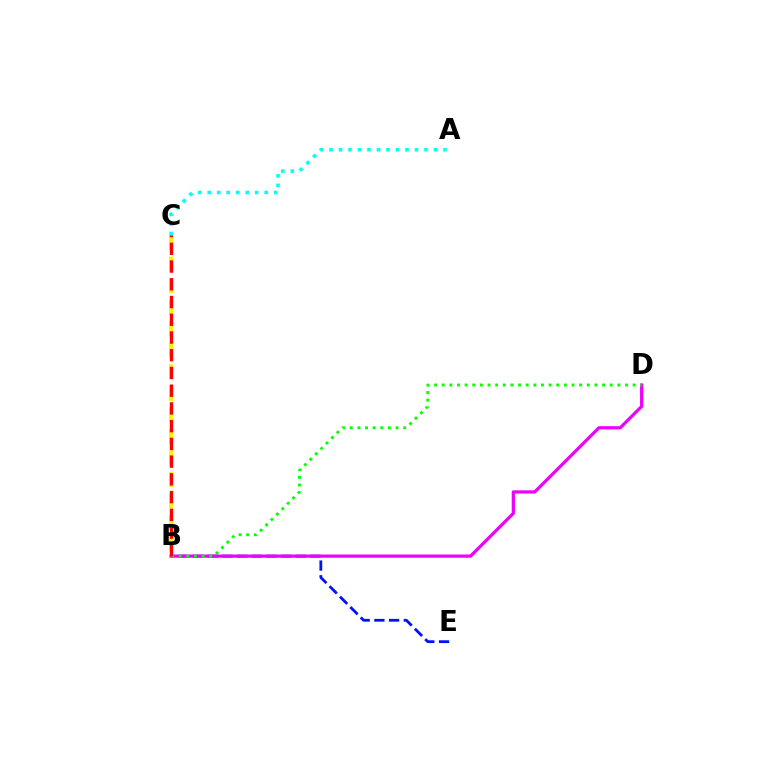{('B', 'C'): [{'color': '#fcf500', 'line_style': 'dashed', 'thickness': 2.93}, {'color': '#ff0000', 'line_style': 'dashed', 'thickness': 2.41}], ('B', 'E'): [{'color': '#0010ff', 'line_style': 'dashed', 'thickness': 2.0}], ('B', 'D'): [{'color': '#ee00ff', 'line_style': 'solid', 'thickness': 2.33}, {'color': '#08ff00', 'line_style': 'dotted', 'thickness': 2.07}], ('A', 'C'): [{'color': '#00fff6', 'line_style': 'dotted', 'thickness': 2.58}]}